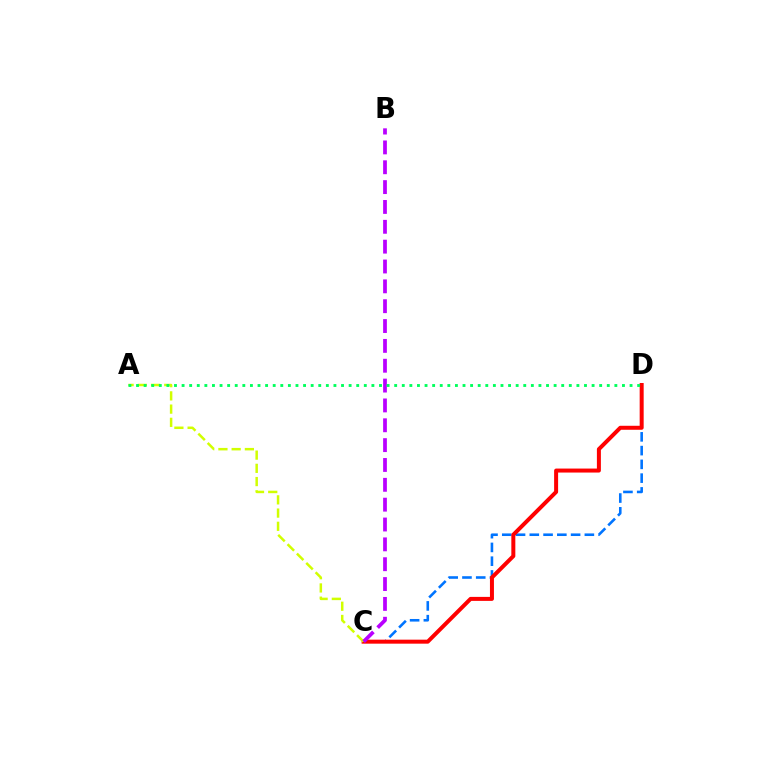{('C', 'D'): [{'color': '#0074ff', 'line_style': 'dashed', 'thickness': 1.87}, {'color': '#ff0000', 'line_style': 'solid', 'thickness': 2.88}], ('A', 'C'): [{'color': '#d1ff00', 'line_style': 'dashed', 'thickness': 1.8}], ('B', 'C'): [{'color': '#b900ff', 'line_style': 'dashed', 'thickness': 2.7}], ('A', 'D'): [{'color': '#00ff5c', 'line_style': 'dotted', 'thickness': 2.06}]}